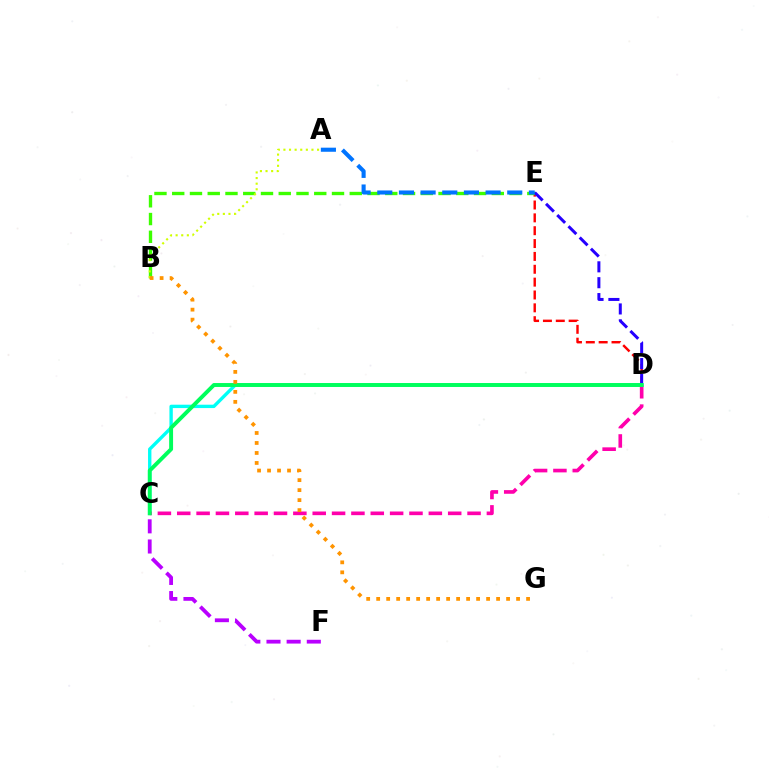{('D', 'E'): [{'color': '#ff0000', 'line_style': 'dashed', 'thickness': 1.75}, {'color': '#2500ff', 'line_style': 'dashed', 'thickness': 2.16}], ('B', 'E'): [{'color': '#3dff00', 'line_style': 'dashed', 'thickness': 2.41}], ('C', 'D'): [{'color': '#00fff6', 'line_style': 'solid', 'thickness': 2.43}, {'color': '#ff00ac', 'line_style': 'dashed', 'thickness': 2.63}, {'color': '#00ff5c', 'line_style': 'solid', 'thickness': 2.82}], ('C', 'F'): [{'color': '#b900ff', 'line_style': 'dashed', 'thickness': 2.74}], ('A', 'E'): [{'color': '#0074ff', 'line_style': 'dashed', 'thickness': 2.94}], ('A', 'B'): [{'color': '#d1ff00', 'line_style': 'dotted', 'thickness': 1.52}], ('B', 'G'): [{'color': '#ff9400', 'line_style': 'dotted', 'thickness': 2.72}]}